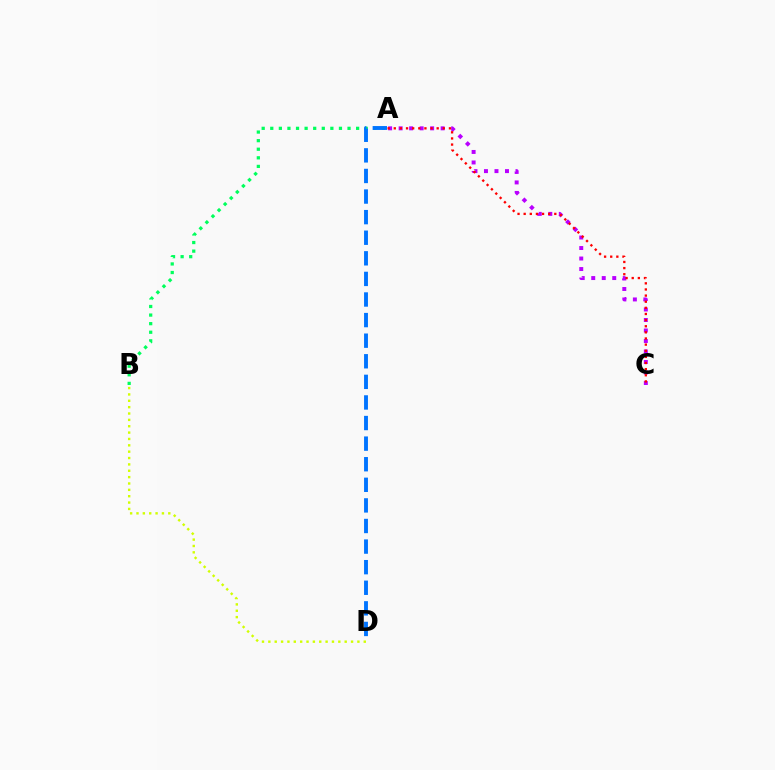{('B', 'D'): [{'color': '#d1ff00', 'line_style': 'dotted', 'thickness': 1.73}], ('A', 'B'): [{'color': '#00ff5c', 'line_style': 'dotted', 'thickness': 2.33}], ('A', 'C'): [{'color': '#b900ff', 'line_style': 'dotted', 'thickness': 2.85}, {'color': '#ff0000', 'line_style': 'dotted', 'thickness': 1.67}], ('A', 'D'): [{'color': '#0074ff', 'line_style': 'dashed', 'thickness': 2.8}]}